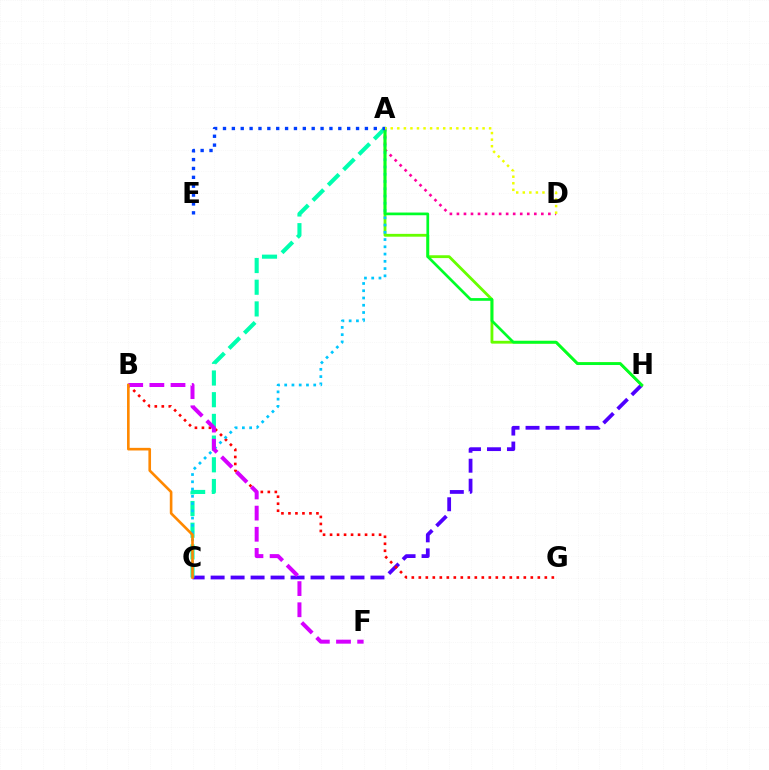{('C', 'H'): [{'color': '#4f00ff', 'line_style': 'dashed', 'thickness': 2.71}], ('A', 'C'): [{'color': '#00ffaf', 'line_style': 'dashed', 'thickness': 2.95}, {'color': '#00c7ff', 'line_style': 'dotted', 'thickness': 1.97}], ('A', 'D'): [{'color': '#ff00a0', 'line_style': 'dotted', 'thickness': 1.91}, {'color': '#eeff00', 'line_style': 'dotted', 'thickness': 1.78}], ('A', 'H'): [{'color': '#66ff00', 'line_style': 'solid', 'thickness': 2.04}, {'color': '#00ff27', 'line_style': 'solid', 'thickness': 1.94}], ('B', 'G'): [{'color': '#ff0000', 'line_style': 'dotted', 'thickness': 1.9}], ('B', 'F'): [{'color': '#d600ff', 'line_style': 'dashed', 'thickness': 2.87}], ('A', 'E'): [{'color': '#003fff', 'line_style': 'dotted', 'thickness': 2.41}], ('B', 'C'): [{'color': '#ff8800', 'line_style': 'solid', 'thickness': 1.89}]}